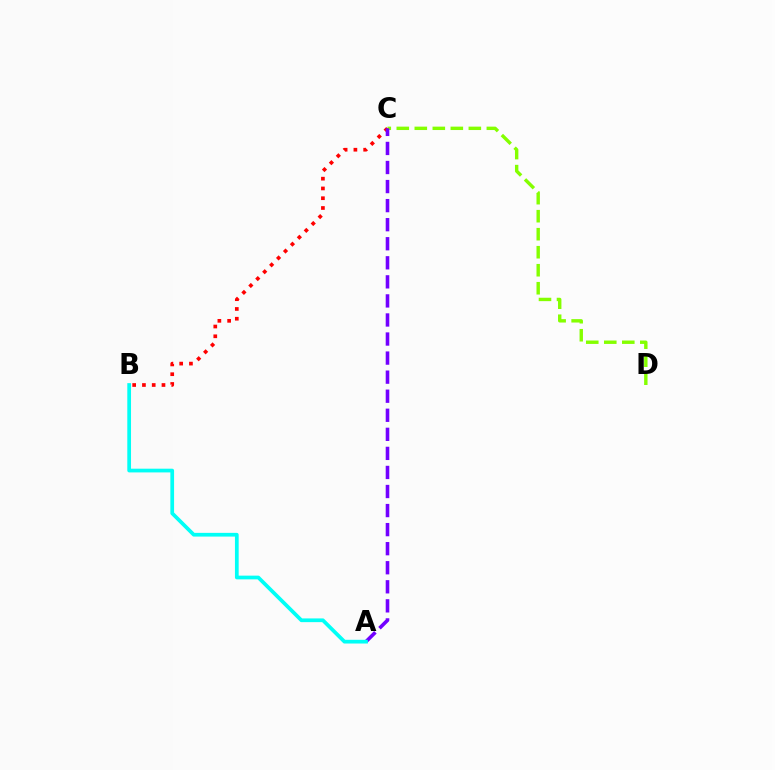{('C', 'D'): [{'color': '#84ff00', 'line_style': 'dashed', 'thickness': 2.45}], ('B', 'C'): [{'color': '#ff0000', 'line_style': 'dotted', 'thickness': 2.65}], ('A', 'C'): [{'color': '#7200ff', 'line_style': 'dashed', 'thickness': 2.59}], ('A', 'B'): [{'color': '#00fff6', 'line_style': 'solid', 'thickness': 2.68}]}